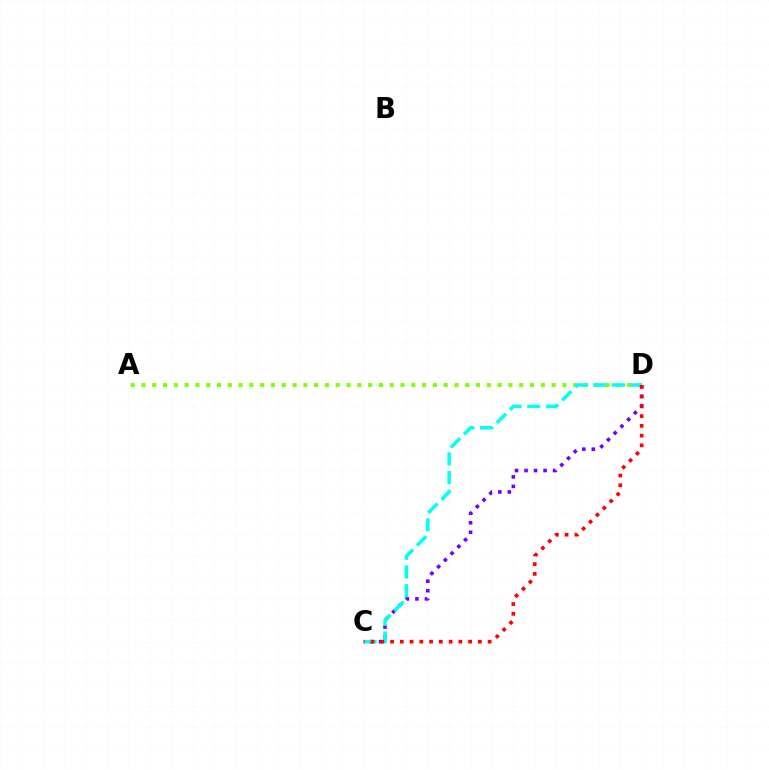{('C', 'D'): [{'color': '#7200ff', 'line_style': 'dotted', 'thickness': 2.59}, {'color': '#00fff6', 'line_style': 'dashed', 'thickness': 2.54}, {'color': '#ff0000', 'line_style': 'dotted', 'thickness': 2.65}], ('A', 'D'): [{'color': '#84ff00', 'line_style': 'dotted', 'thickness': 2.93}]}